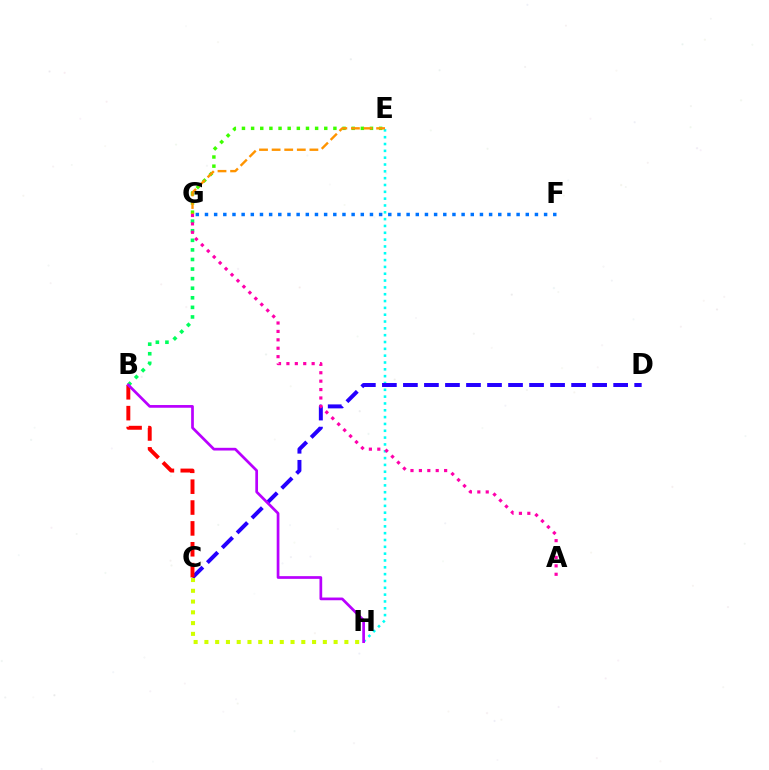{('B', 'G'): [{'color': '#00ff5c', 'line_style': 'dotted', 'thickness': 2.6}], ('E', 'G'): [{'color': '#3dff00', 'line_style': 'dotted', 'thickness': 2.48}, {'color': '#ff9400', 'line_style': 'dashed', 'thickness': 1.71}], ('E', 'H'): [{'color': '#00fff6', 'line_style': 'dotted', 'thickness': 1.85}], ('C', 'D'): [{'color': '#2500ff', 'line_style': 'dashed', 'thickness': 2.86}], ('F', 'G'): [{'color': '#0074ff', 'line_style': 'dotted', 'thickness': 2.49}], ('C', 'H'): [{'color': '#d1ff00', 'line_style': 'dotted', 'thickness': 2.93}], ('B', 'C'): [{'color': '#ff0000', 'line_style': 'dashed', 'thickness': 2.83}], ('A', 'G'): [{'color': '#ff00ac', 'line_style': 'dotted', 'thickness': 2.29}], ('B', 'H'): [{'color': '#b900ff', 'line_style': 'solid', 'thickness': 1.95}]}